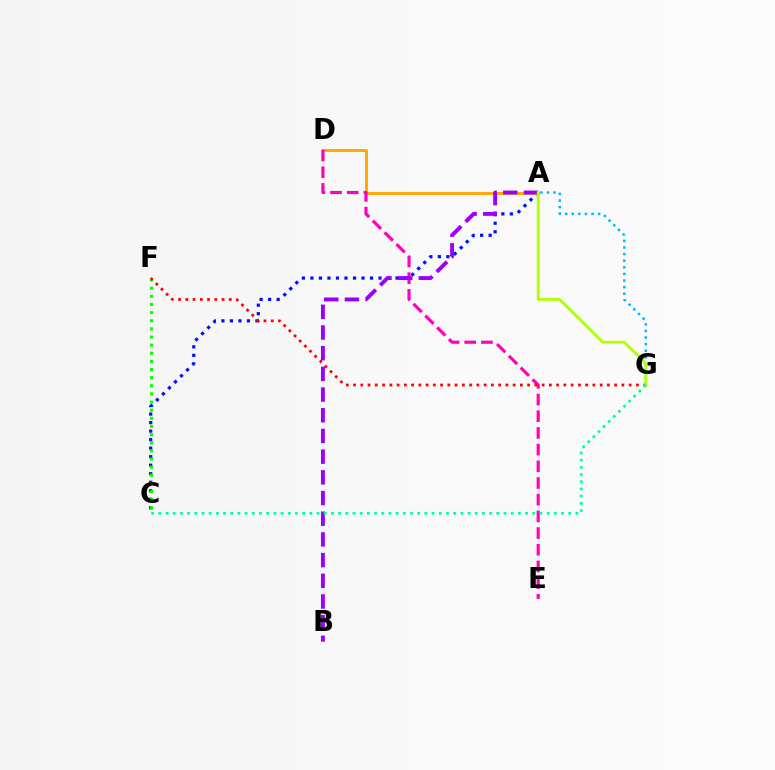{('A', 'C'): [{'color': '#0010ff', 'line_style': 'dotted', 'thickness': 2.31}], ('A', 'D'): [{'color': '#ffa500', 'line_style': 'solid', 'thickness': 2.06}], ('D', 'E'): [{'color': '#ff00bd', 'line_style': 'dashed', 'thickness': 2.27}], ('C', 'F'): [{'color': '#08ff00', 'line_style': 'dotted', 'thickness': 2.21}], ('F', 'G'): [{'color': '#ff0000', 'line_style': 'dotted', 'thickness': 1.97}], ('A', 'G'): [{'color': '#00b5ff', 'line_style': 'dotted', 'thickness': 1.79}, {'color': '#b3ff00', 'line_style': 'solid', 'thickness': 2.03}], ('A', 'B'): [{'color': '#9b00ff', 'line_style': 'dashed', 'thickness': 2.81}], ('C', 'G'): [{'color': '#00ff9d', 'line_style': 'dotted', 'thickness': 1.95}]}